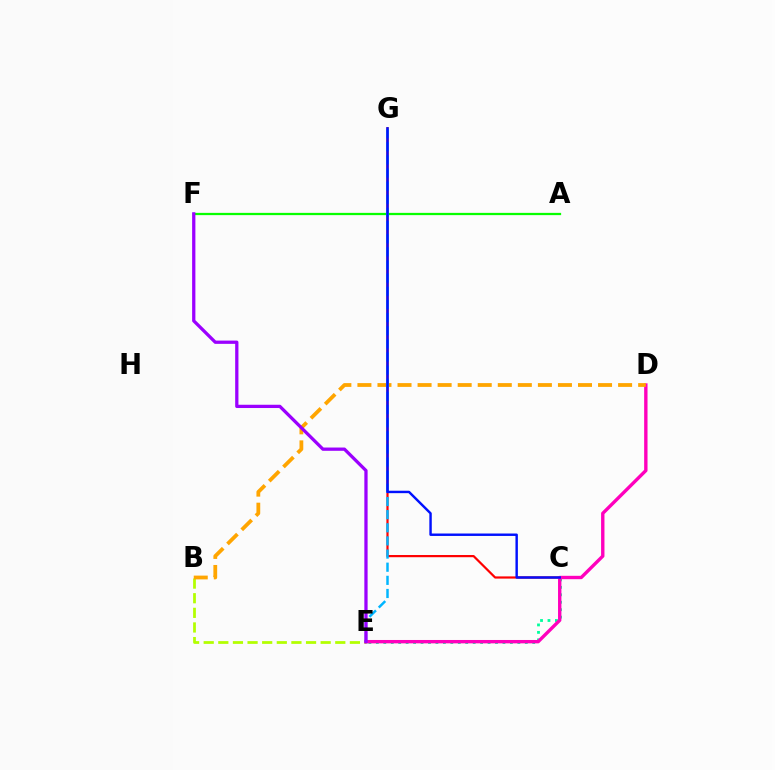{('B', 'E'): [{'color': '#b3ff00', 'line_style': 'dashed', 'thickness': 1.99}], ('C', 'G'): [{'color': '#ff0000', 'line_style': 'solid', 'thickness': 1.58}, {'color': '#0010ff', 'line_style': 'solid', 'thickness': 1.75}], ('C', 'E'): [{'color': '#00ff9d', 'line_style': 'dotted', 'thickness': 2.02}], ('A', 'F'): [{'color': '#08ff00', 'line_style': 'solid', 'thickness': 1.63}], ('D', 'E'): [{'color': '#ff00bd', 'line_style': 'solid', 'thickness': 2.43}], ('B', 'D'): [{'color': '#ffa500', 'line_style': 'dashed', 'thickness': 2.72}], ('E', 'G'): [{'color': '#00b5ff', 'line_style': 'dashed', 'thickness': 1.78}], ('E', 'F'): [{'color': '#9b00ff', 'line_style': 'solid', 'thickness': 2.35}]}